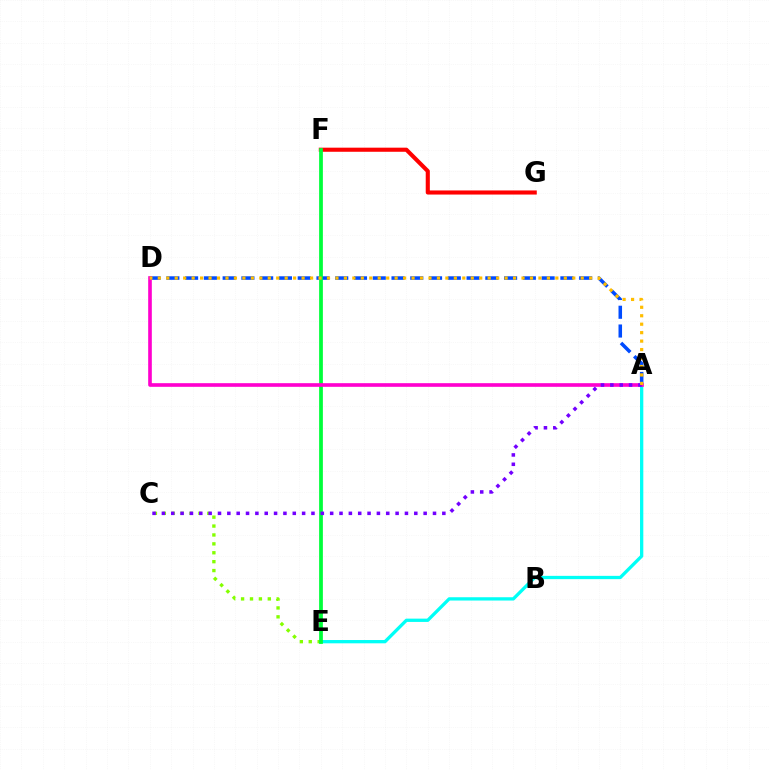{('F', 'G'): [{'color': '#ff0000', 'line_style': 'solid', 'thickness': 2.95}], ('A', 'D'): [{'color': '#004bff', 'line_style': 'dashed', 'thickness': 2.55}, {'color': '#ff00cf', 'line_style': 'solid', 'thickness': 2.62}, {'color': '#ffbd00', 'line_style': 'dotted', 'thickness': 2.3}], ('A', 'E'): [{'color': '#00fff6', 'line_style': 'solid', 'thickness': 2.37}], ('C', 'E'): [{'color': '#84ff00', 'line_style': 'dotted', 'thickness': 2.42}], ('E', 'F'): [{'color': '#00ff39', 'line_style': 'solid', 'thickness': 2.7}], ('A', 'C'): [{'color': '#7200ff', 'line_style': 'dotted', 'thickness': 2.54}]}